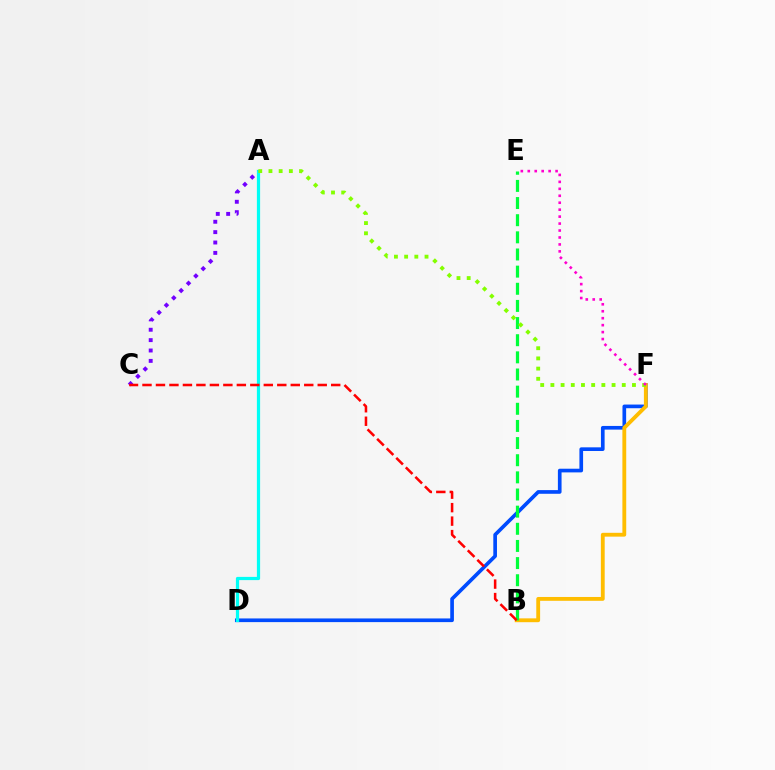{('D', 'F'): [{'color': '#004bff', 'line_style': 'solid', 'thickness': 2.64}], ('A', 'D'): [{'color': '#00fff6', 'line_style': 'solid', 'thickness': 2.32}], ('A', 'C'): [{'color': '#7200ff', 'line_style': 'dotted', 'thickness': 2.82}], ('B', 'F'): [{'color': '#ffbd00', 'line_style': 'solid', 'thickness': 2.76}], ('B', 'E'): [{'color': '#00ff39', 'line_style': 'dashed', 'thickness': 2.33}], ('A', 'F'): [{'color': '#84ff00', 'line_style': 'dotted', 'thickness': 2.77}], ('E', 'F'): [{'color': '#ff00cf', 'line_style': 'dotted', 'thickness': 1.89}], ('B', 'C'): [{'color': '#ff0000', 'line_style': 'dashed', 'thickness': 1.83}]}